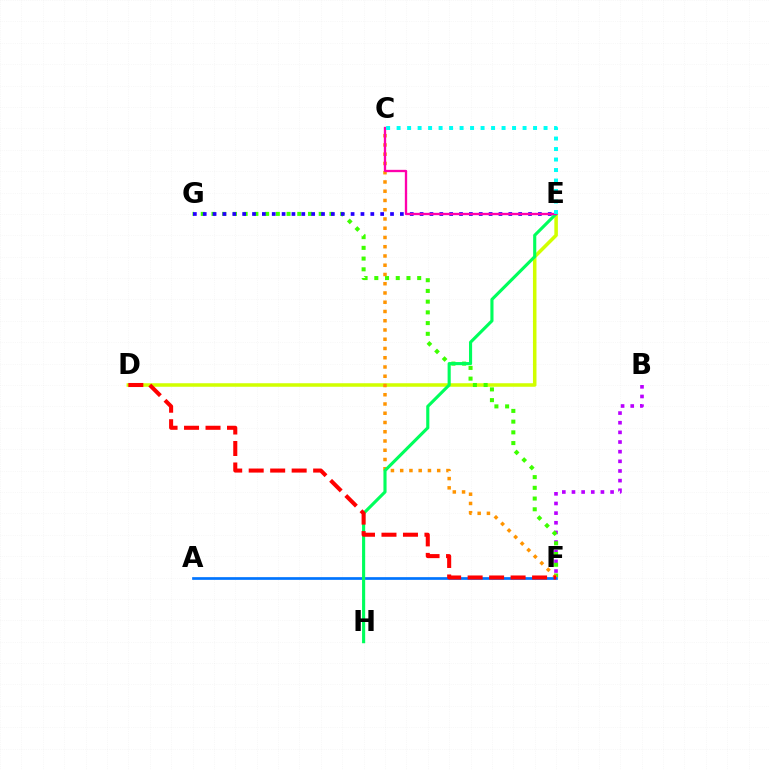{('B', 'F'): [{'color': '#b900ff', 'line_style': 'dotted', 'thickness': 2.62}], ('D', 'E'): [{'color': '#d1ff00', 'line_style': 'solid', 'thickness': 2.54}], ('F', 'G'): [{'color': '#3dff00', 'line_style': 'dotted', 'thickness': 2.91}], ('C', 'F'): [{'color': '#ff9400', 'line_style': 'dotted', 'thickness': 2.51}], ('A', 'F'): [{'color': '#0074ff', 'line_style': 'solid', 'thickness': 1.94}], ('E', 'G'): [{'color': '#2500ff', 'line_style': 'dotted', 'thickness': 2.68}], ('E', 'H'): [{'color': '#00ff5c', 'line_style': 'solid', 'thickness': 2.25}], ('C', 'E'): [{'color': '#ff00ac', 'line_style': 'solid', 'thickness': 1.68}, {'color': '#00fff6', 'line_style': 'dotted', 'thickness': 2.85}], ('D', 'F'): [{'color': '#ff0000', 'line_style': 'dashed', 'thickness': 2.92}]}